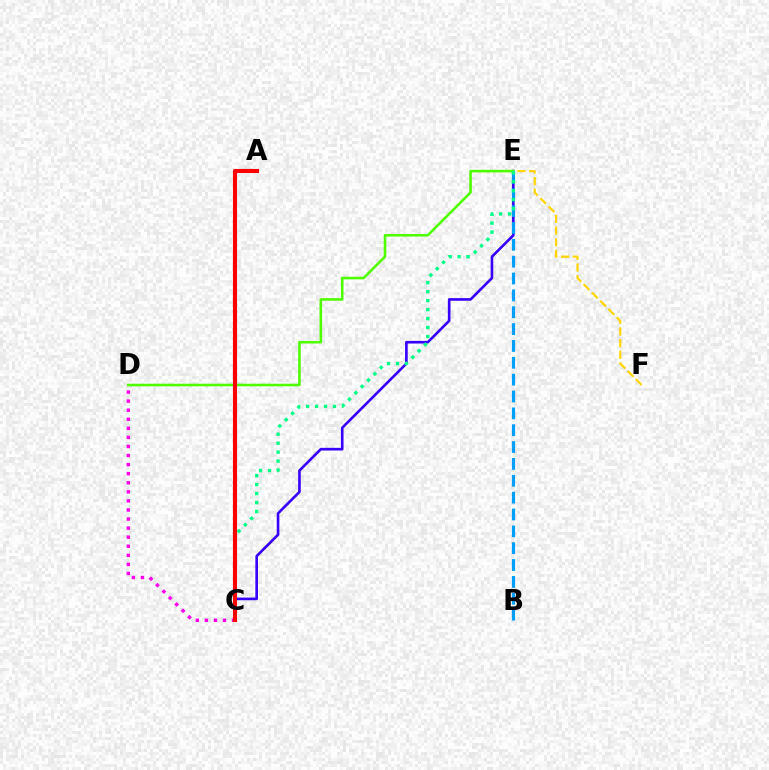{('E', 'F'): [{'color': '#ffd500', 'line_style': 'dashed', 'thickness': 1.58}], ('C', 'E'): [{'color': '#3700ff', 'line_style': 'solid', 'thickness': 1.9}, {'color': '#00ff86', 'line_style': 'dotted', 'thickness': 2.44}], ('B', 'E'): [{'color': '#009eff', 'line_style': 'dashed', 'thickness': 2.29}], ('D', 'E'): [{'color': '#4fff00', 'line_style': 'solid', 'thickness': 1.87}], ('C', 'D'): [{'color': '#ff00ed', 'line_style': 'dotted', 'thickness': 2.46}], ('A', 'C'): [{'color': '#ff0000', 'line_style': 'solid', 'thickness': 2.96}]}